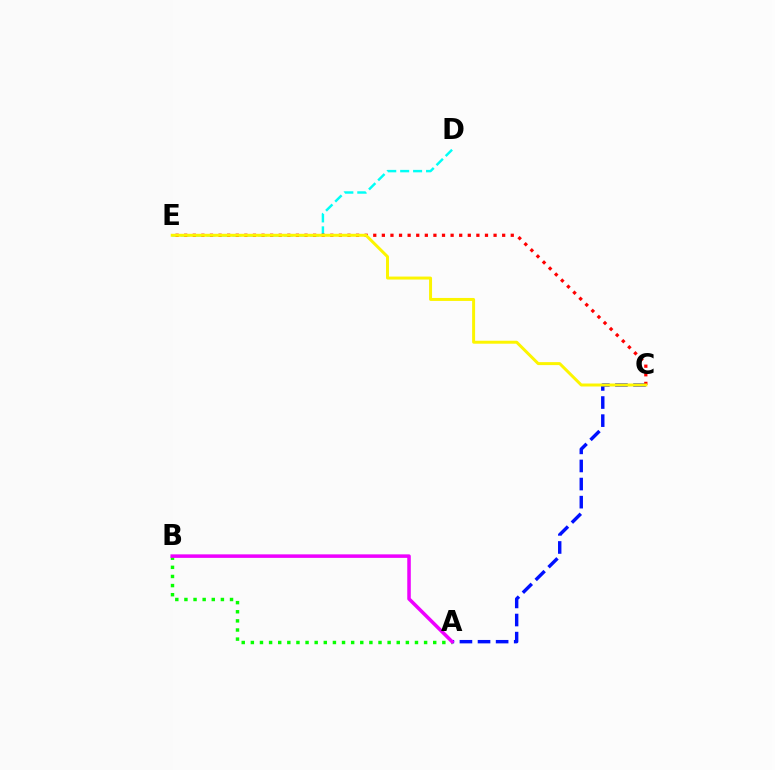{('A', 'C'): [{'color': '#0010ff', 'line_style': 'dashed', 'thickness': 2.46}], ('D', 'E'): [{'color': '#00fff6', 'line_style': 'dashed', 'thickness': 1.76}], ('A', 'B'): [{'color': '#08ff00', 'line_style': 'dotted', 'thickness': 2.48}, {'color': '#ee00ff', 'line_style': 'solid', 'thickness': 2.54}], ('C', 'E'): [{'color': '#ff0000', 'line_style': 'dotted', 'thickness': 2.33}, {'color': '#fcf500', 'line_style': 'solid', 'thickness': 2.15}]}